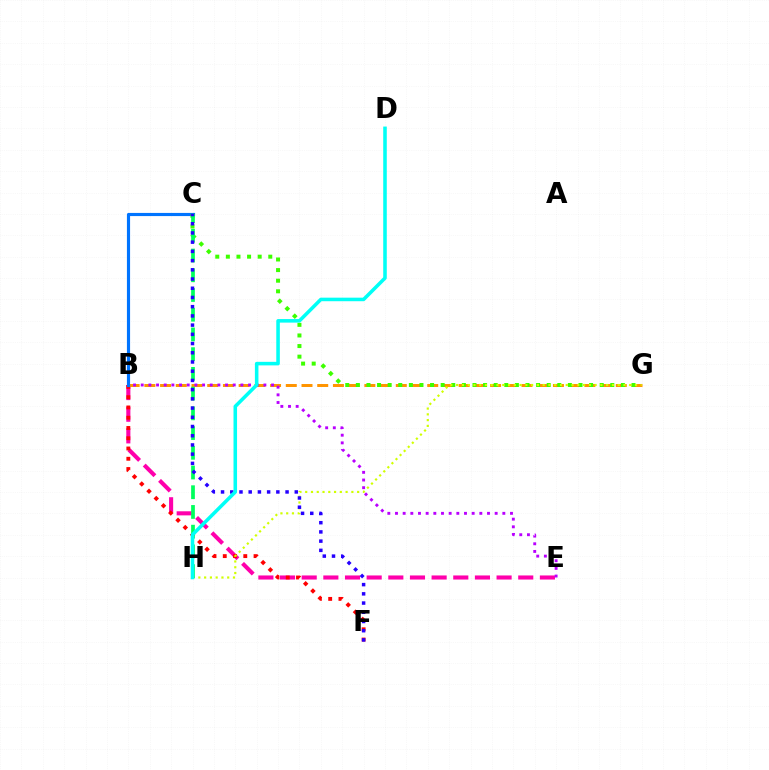{('B', 'E'): [{'color': '#ff00ac', 'line_style': 'dashed', 'thickness': 2.94}, {'color': '#b900ff', 'line_style': 'dotted', 'thickness': 2.08}], ('B', 'F'): [{'color': '#ff0000', 'line_style': 'dotted', 'thickness': 2.79}], ('B', 'G'): [{'color': '#ff9400', 'line_style': 'dashed', 'thickness': 2.13}], ('B', 'C'): [{'color': '#0074ff', 'line_style': 'solid', 'thickness': 2.27}], ('C', 'G'): [{'color': '#3dff00', 'line_style': 'dotted', 'thickness': 2.88}], ('G', 'H'): [{'color': '#d1ff00', 'line_style': 'dotted', 'thickness': 1.57}], ('C', 'H'): [{'color': '#00ff5c', 'line_style': 'dashed', 'thickness': 2.68}], ('C', 'F'): [{'color': '#2500ff', 'line_style': 'dotted', 'thickness': 2.5}], ('D', 'H'): [{'color': '#00fff6', 'line_style': 'solid', 'thickness': 2.56}]}